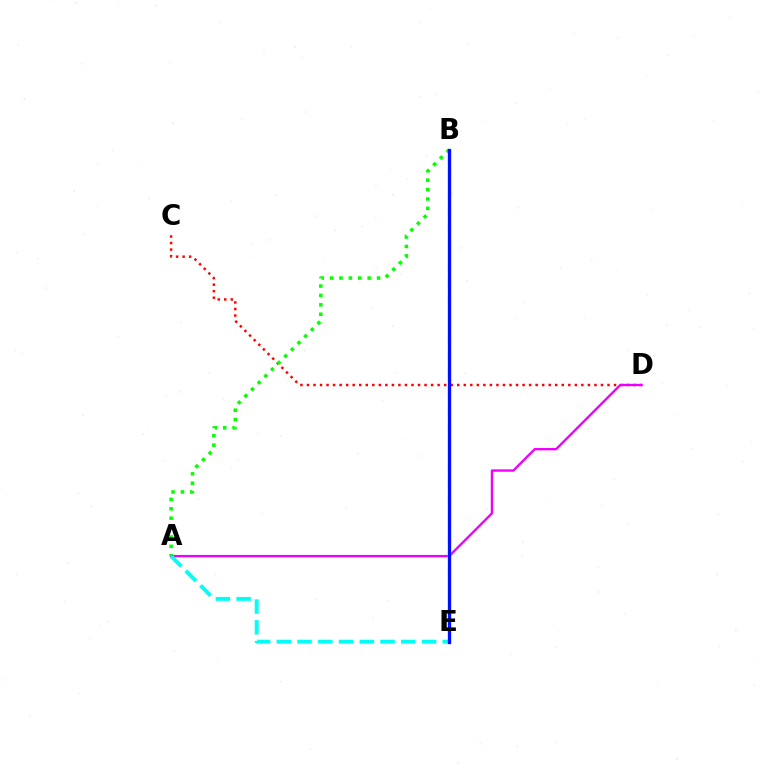{('C', 'D'): [{'color': '#ff0000', 'line_style': 'dotted', 'thickness': 1.78}], ('A', 'D'): [{'color': '#ee00ff', 'line_style': 'solid', 'thickness': 1.69}], ('B', 'E'): [{'color': '#fcf500', 'line_style': 'dashed', 'thickness': 2.47}, {'color': '#0010ff', 'line_style': 'solid', 'thickness': 2.35}], ('A', 'E'): [{'color': '#00fff6', 'line_style': 'dashed', 'thickness': 2.82}], ('A', 'B'): [{'color': '#08ff00', 'line_style': 'dotted', 'thickness': 2.55}]}